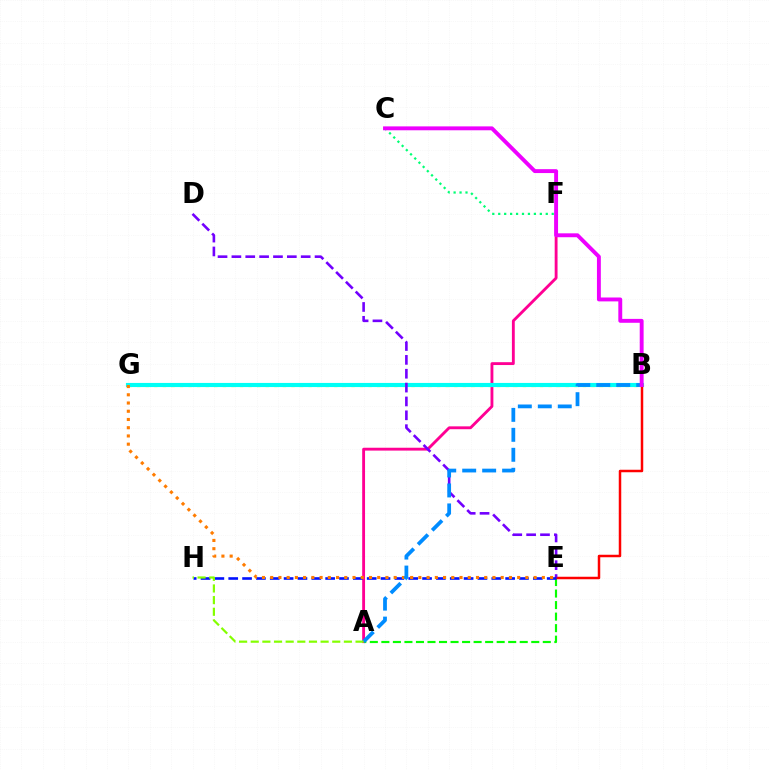{('C', 'F'): [{'color': '#00ff74', 'line_style': 'dotted', 'thickness': 1.61}], ('A', 'F'): [{'color': '#ff0094', 'line_style': 'solid', 'thickness': 2.06}], ('A', 'E'): [{'color': '#08ff00', 'line_style': 'dashed', 'thickness': 1.57}], ('B', 'G'): [{'color': '#fcf500', 'line_style': 'dotted', 'thickness': 2.33}, {'color': '#00fff6', 'line_style': 'solid', 'thickness': 2.97}], ('B', 'E'): [{'color': '#ff0000', 'line_style': 'solid', 'thickness': 1.8}], ('D', 'E'): [{'color': '#7200ff', 'line_style': 'dashed', 'thickness': 1.88}], ('E', 'H'): [{'color': '#0010ff', 'line_style': 'dashed', 'thickness': 1.88}], ('E', 'G'): [{'color': '#ff7c00', 'line_style': 'dotted', 'thickness': 2.24}], ('A', 'B'): [{'color': '#008cff', 'line_style': 'dashed', 'thickness': 2.71}], ('A', 'H'): [{'color': '#84ff00', 'line_style': 'dashed', 'thickness': 1.58}], ('B', 'C'): [{'color': '#ee00ff', 'line_style': 'solid', 'thickness': 2.81}]}